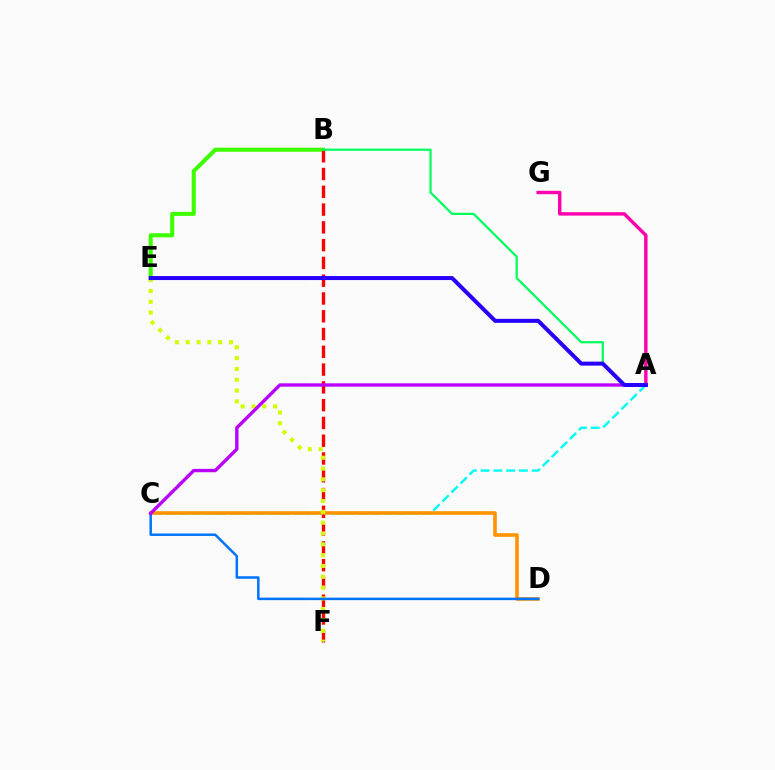{('B', 'E'): [{'color': '#3dff00', 'line_style': 'solid', 'thickness': 2.93}], ('B', 'F'): [{'color': '#ff0000', 'line_style': 'dashed', 'thickness': 2.42}], ('A', 'C'): [{'color': '#00fff6', 'line_style': 'dashed', 'thickness': 1.73}, {'color': '#b900ff', 'line_style': 'solid', 'thickness': 2.41}], ('A', 'G'): [{'color': '#ff00ac', 'line_style': 'solid', 'thickness': 2.46}], ('C', 'D'): [{'color': '#ff9400', 'line_style': 'solid', 'thickness': 2.59}, {'color': '#0074ff', 'line_style': 'solid', 'thickness': 1.8}], ('E', 'F'): [{'color': '#d1ff00', 'line_style': 'dotted', 'thickness': 2.94}], ('A', 'B'): [{'color': '#00ff5c', 'line_style': 'solid', 'thickness': 1.6}], ('A', 'E'): [{'color': '#2500ff', 'line_style': 'solid', 'thickness': 2.88}]}